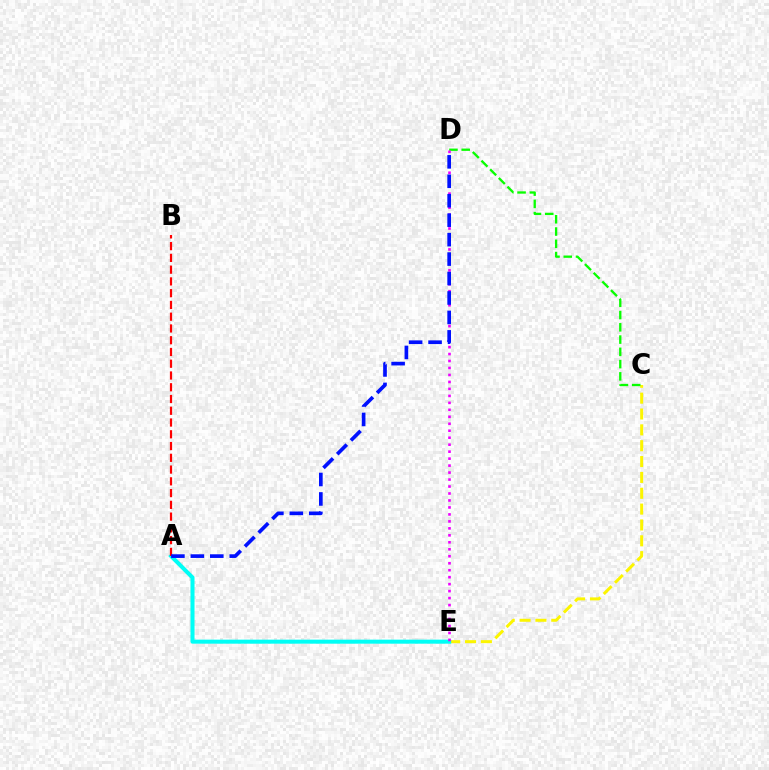{('C', 'E'): [{'color': '#fcf500', 'line_style': 'dashed', 'thickness': 2.15}], ('C', 'D'): [{'color': '#08ff00', 'line_style': 'dashed', 'thickness': 1.67}], ('A', 'E'): [{'color': '#00fff6', 'line_style': 'solid', 'thickness': 2.9}], ('D', 'E'): [{'color': '#ee00ff', 'line_style': 'dotted', 'thickness': 1.89}], ('A', 'B'): [{'color': '#ff0000', 'line_style': 'dashed', 'thickness': 1.6}], ('A', 'D'): [{'color': '#0010ff', 'line_style': 'dashed', 'thickness': 2.64}]}